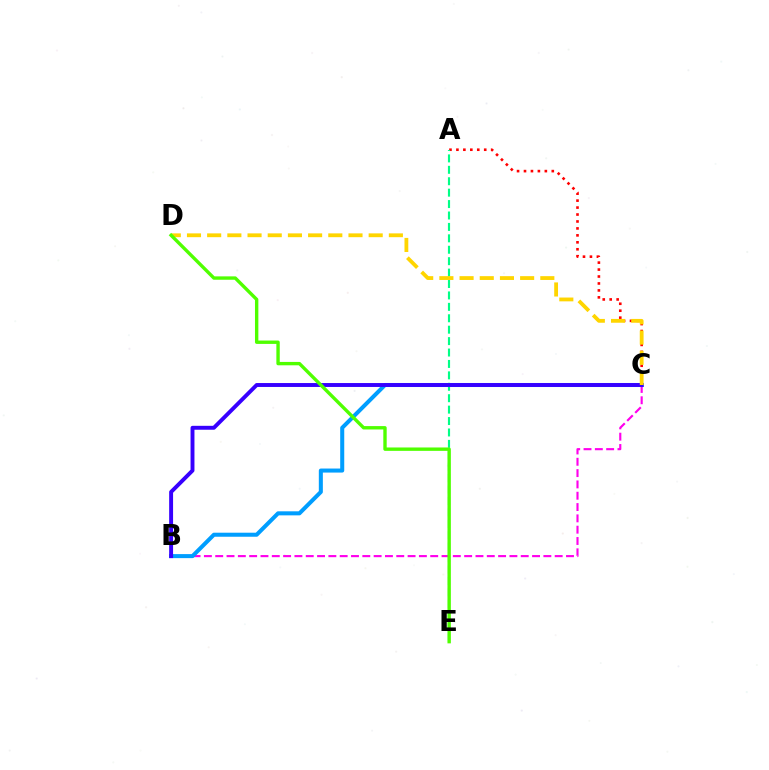{('B', 'C'): [{'color': '#ff00ed', 'line_style': 'dashed', 'thickness': 1.54}, {'color': '#009eff', 'line_style': 'solid', 'thickness': 2.91}, {'color': '#3700ff', 'line_style': 'solid', 'thickness': 2.82}], ('A', 'C'): [{'color': '#ff0000', 'line_style': 'dotted', 'thickness': 1.89}], ('A', 'E'): [{'color': '#00ff86', 'line_style': 'dashed', 'thickness': 1.55}], ('C', 'D'): [{'color': '#ffd500', 'line_style': 'dashed', 'thickness': 2.74}], ('D', 'E'): [{'color': '#4fff00', 'line_style': 'solid', 'thickness': 2.43}]}